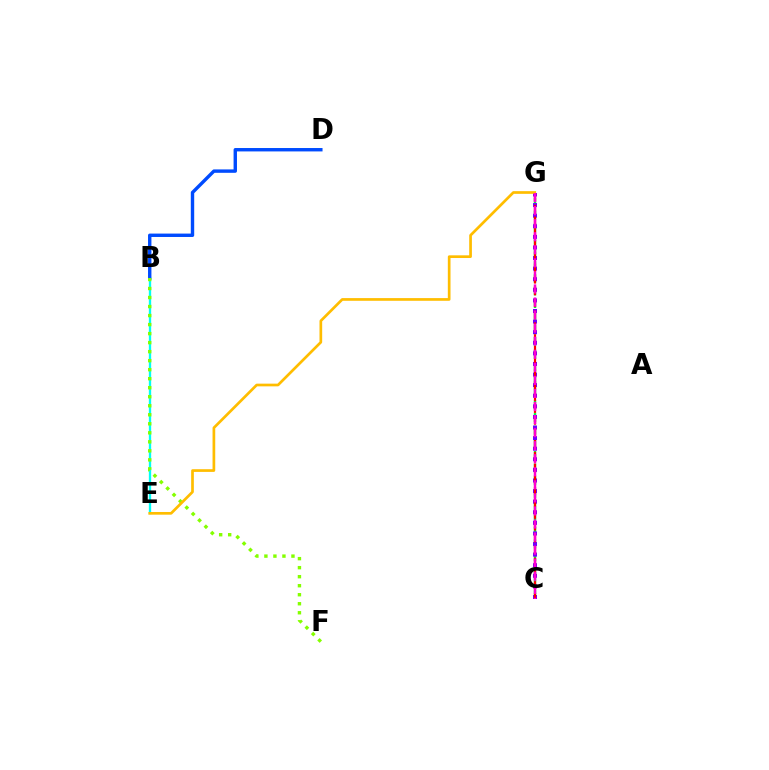{('C', 'G'): [{'color': '#00ff39', 'line_style': 'dashed', 'thickness': 1.72}, {'color': '#7200ff', 'line_style': 'dotted', 'thickness': 2.88}, {'color': '#ff0000', 'line_style': 'dashed', 'thickness': 1.6}, {'color': '#ff00cf', 'line_style': 'dashed', 'thickness': 1.77}], ('B', 'E'): [{'color': '#00fff6', 'line_style': 'solid', 'thickness': 1.68}], ('B', 'D'): [{'color': '#004bff', 'line_style': 'solid', 'thickness': 2.45}], ('B', 'F'): [{'color': '#84ff00', 'line_style': 'dotted', 'thickness': 2.45}], ('E', 'G'): [{'color': '#ffbd00', 'line_style': 'solid', 'thickness': 1.94}]}